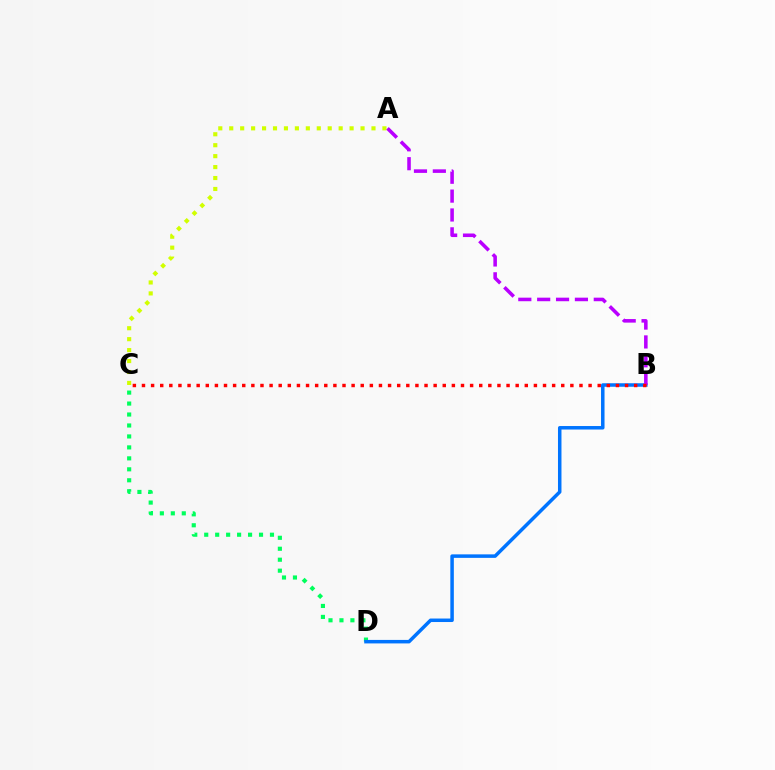{('A', 'C'): [{'color': '#d1ff00', 'line_style': 'dotted', 'thickness': 2.97}], ('C', 'D'): [{'color': '#00ff5c', 'line_style': 'dotted', 'thickness': 2.98}], ('B', 'D'): [{'color': '#0074ff', 'line_style': 'solid', 'thickness': 2.52}], ('A', 'B'): [{'color': '#b900ff', 'line_style': 'dashed', 'thickness': 2.56}], ('B', 'C'): [{'color': '#ff0000', 'line_style': 'dotted', 'thickness': 2.48}]}